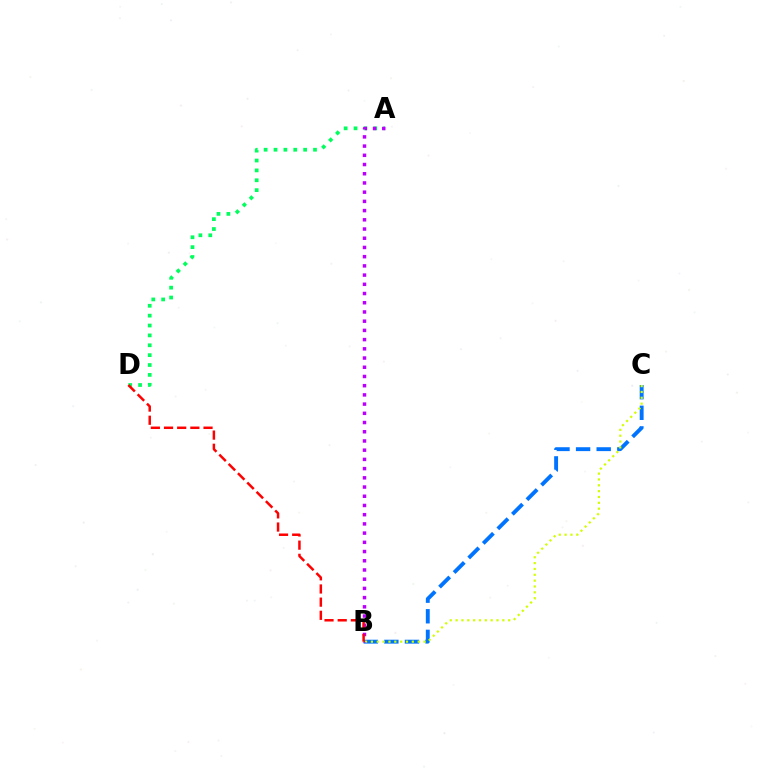{('B', 'C'): [{'color': '#0074ff', 'line_style': 'dashed', 'thickness': 2.8}, {'color': '#d1ff00', 'line_style': 'dotted', 'thickness': 1.59}], ('A', 'D'): [{'color': '#00ff5c', 'line_style': 'dotted', 'thickness': 2.68}], ('A', 'B'): [{'color': '#b900ff', 'line_style': 'dotted', 'thickness': 2.5}], ('B', 'D'): [{'color': '#ff0000', 'line_style': 'dashed', 'thickness': 1.79}]}